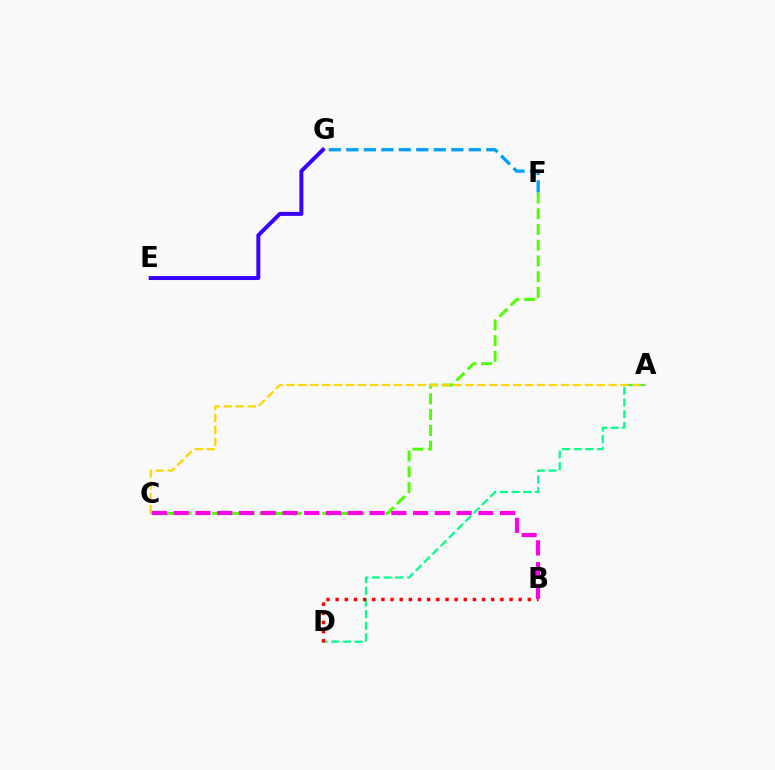{('A', 'D'): [{'color': '#00ff86', 'line_style': 'dashed', 'thickness': 1.58}], ('C', 'F'): [{'color': '#4fff00', 'line_style': 'dashed', 'thickness': 2.14}], ('A', 'C'): [{'color': '#ffd500', 'line_style': 'dashed', 'thickness': 1.62}], ('F', 'G'): [{'color': '#009eff', 'line_style': 'dashed', 'thickness': 2.38}], ('E', 'G'): [{'color': '#3700ff', 'line_style': 'solid', 'thickness': 2.85}], ('B', 'D'): [{'color': '#ff0000', 'line_style': 'dotted', 'thickness': 2.49}], ('B', 'C'): [{'color': '#ff00ed', 'line_style': 'dashed', 'thickness': 2.96}]}